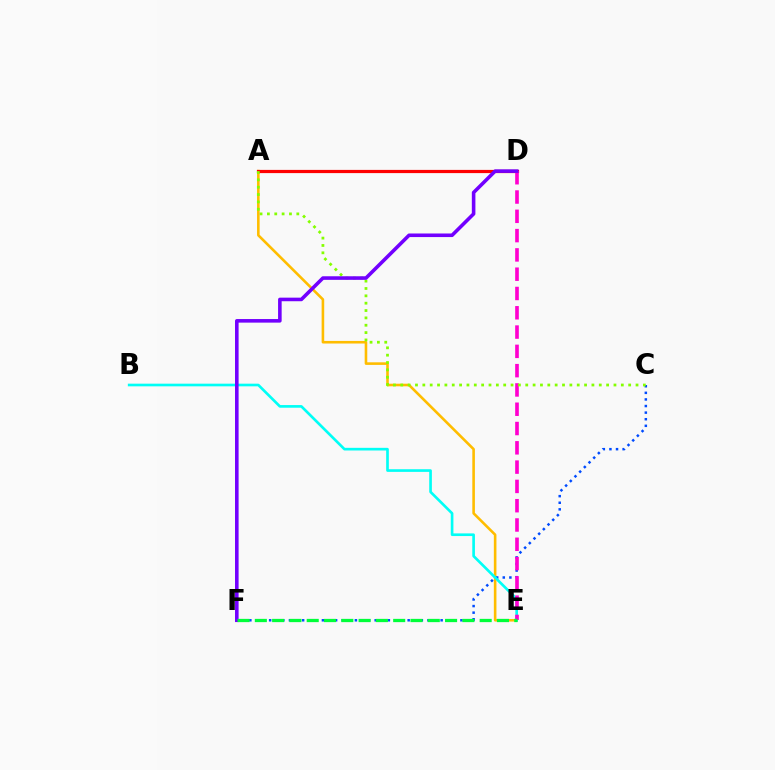{('A', 'E'): [{'color': '#ffbd00', 'line_style': 'solid', 'thickness': 1.87}], ('C', 'F'): [{'color': '#004bff', 'line_style': 'dotted', 'thickness': 1.79}], ('A', 'D'): [{'color': '#ff0000', 'line_style': 'solid', 'thickness': 2.31}], ('B', 'E'): [{'color': '#00fff6', 'line_style': 'solid', 'thickness': 1.91}], ('D', 'E'): [{'color': '#ff00cf', 'line_style': 'dashed', 'thickness': 2.62}], ('A', 'C'): [{'color': '#84ff00', 'line_style': 'dotted', 'thickness': 2.0}], ('D', 'F'): [{'color': '#7200ff', 'line_style': 'solid', 'thickness': 2.58}], ('E', 'F'): [{'color': '#00ff39', 'line_style': 'dashed', 'thickness': 2.35}]}